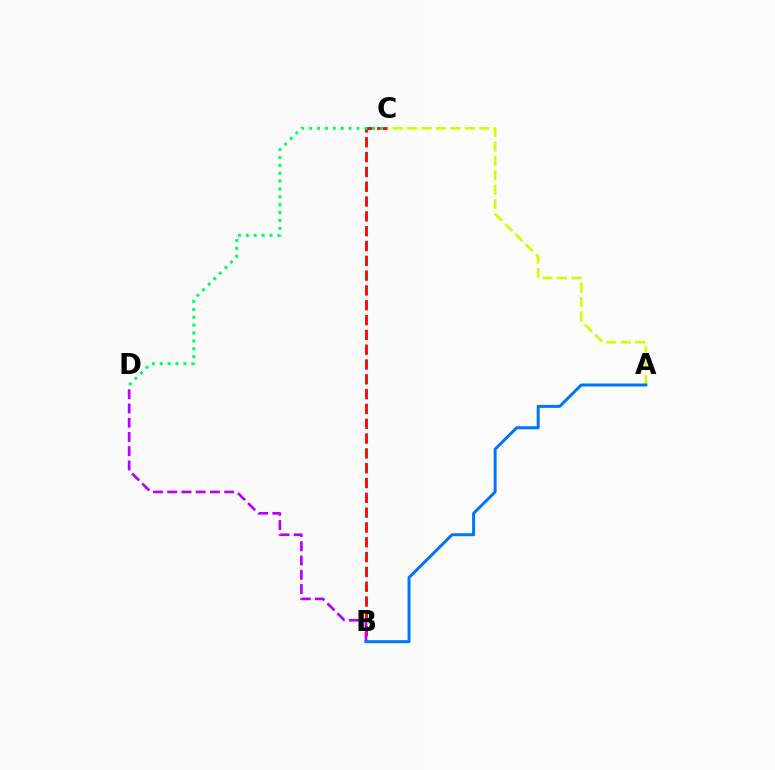{('A', 'C'): [{'color': '#d1ff00', 'line_style': 'dashed', 'thickness': 1.96}], ('B', 'C'): [{'color': '#ff0000', 'line_style': 'dashed', 'thickness': 2.01}], ('C', 'D'): [{'color': '#00ff5c', 'line_style': 'dotted', 'thickness': 2.14}], ('B', 'D'): [{'color': '#b900ff', 'line_style': 'dashed', 'thickness': 1.94}], ('A', 'B'): [{'color': '#0074ff', 'line_style': 'solid', 'thickness': 2.14}]}